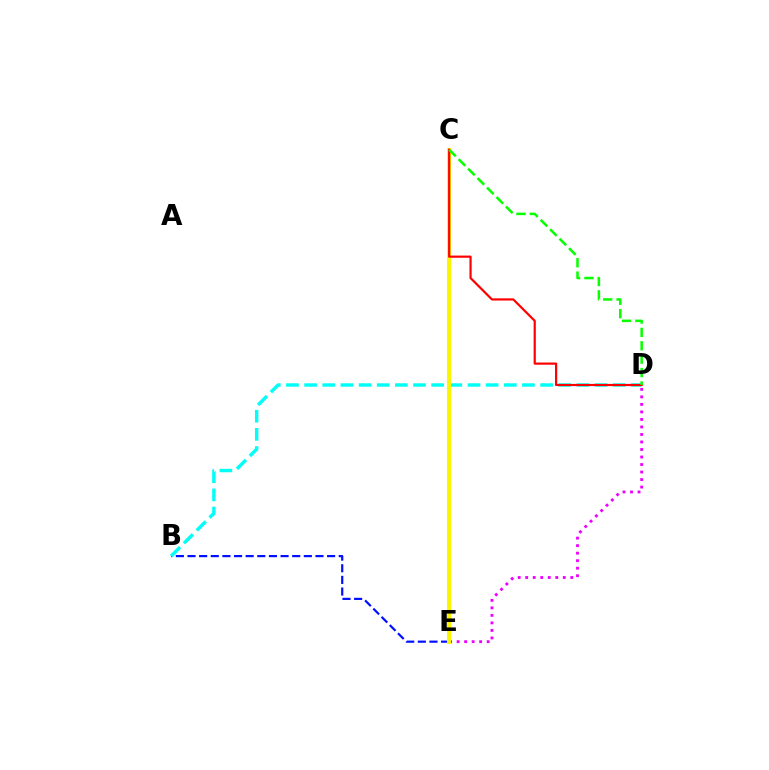{('B', 'E'): [{'color': '#0010ff', 'line_style': 'dashed', 'thickness': 1.58}], ('B', 'D'): [{'color': '#00fff6', 'line_style': 'dashed', 'thickness': 2.47}], ('D', 'E'): [{'color': '#ee00ff', 'line_style': 'dotted', 'thickness': 2.04}], ('C', 'E'): [{'color': '#fcf500', 'line_style': 'solid', 'thickness': 2.92}], ('C', 'D'): [{'color': '#ff0000', 'line_style': 'solid', 'thickness': 1.58}, {'color': '#08ff00', 'line_style': 'dashed', 'thickness': 1.82}]}